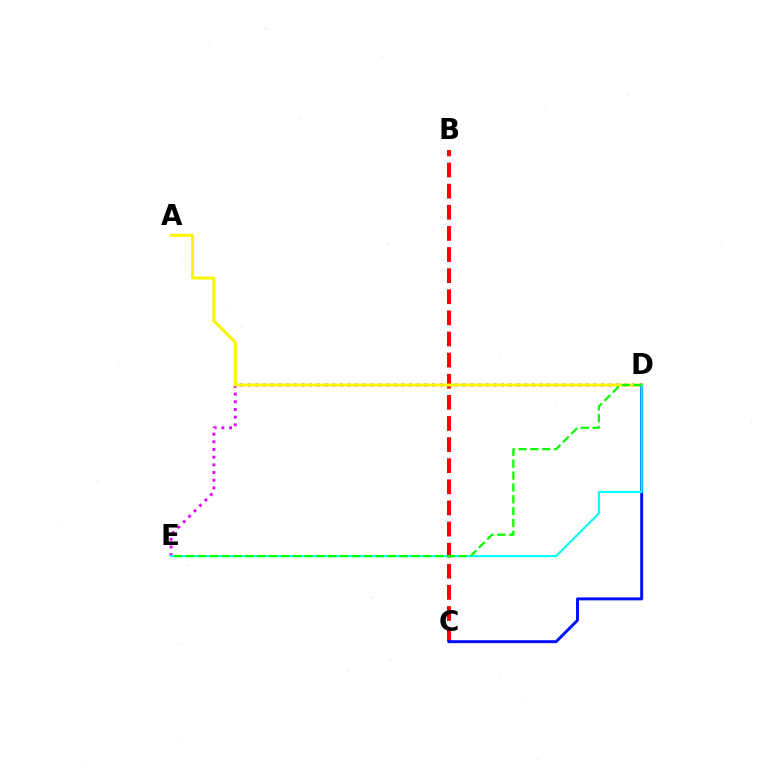{('D', 'E'): [{'color': '#ee00ff', 'line_style': 'dotted', 'thickness': 2.09}, {'color': '#00fff6', 'line_style': 'solid', 'thickness': 1.55}, {'color': '#08ff00', 'line_style': 'dashed', 'thickness': 1.61}], ('B', 'C'): [{'color': '#ff0000', 'line_style': 'dashed', 'thickness': 2.87}], ('C', 'D'): [{'color': '#0010ff', 'line_style': 'solid', 'thickness': 2.12}], ('A', 'D'): [{'color': '#fcf500', 'line_style': 'solid', 'thickness': 2.15}]}